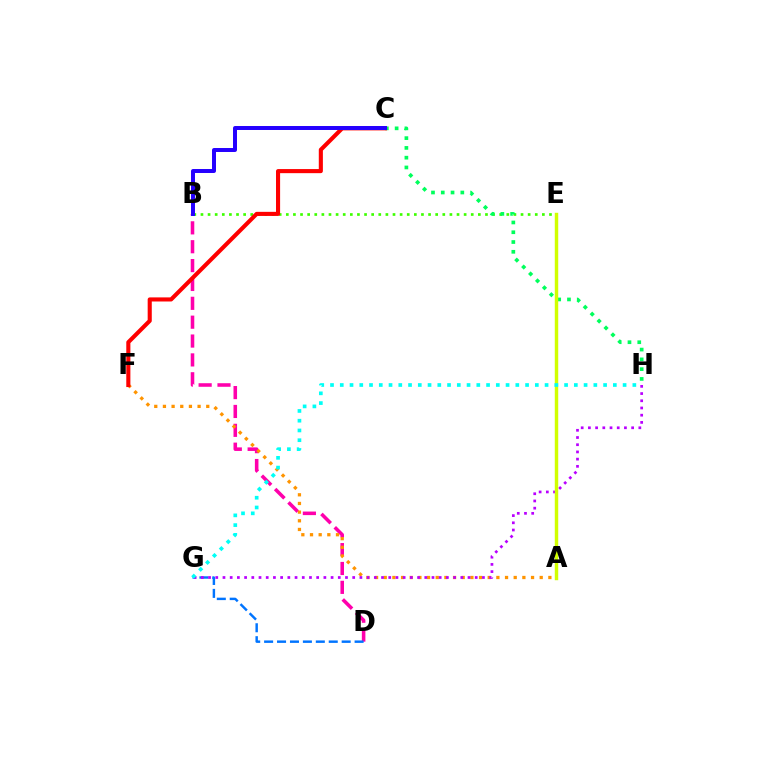{('B', 'E'): [{'color': '#3dff00', 'line_style': 'dotted', 'thickness': 1.93}], ('C', 'H'): [{'color': '#00ff5c', 'line_style': 'dotted', 'thickness': 2.66}], ('B', 'D'): [{'color': '#ff00ac', 'line_style': 'dashed', 'thickness': 2.56}], ('A', 'F'): [{'color': '#ff9400', 'line_style': 'dotted', 'thickness': 2.35}], ('D', 'G'): [{'color': '#0074ff', 'line_style': 'dashed', 'thickness': 1.76}], ('G', 'H'): [{'color': '#b900ff', 'line_style': 'dotted', 'thickness': 1.96}, {'color': '#00fff6', 'line_style': 'dotted', 'thickness': 2.65}], ('C', 'F'): [{'color': '#ff0000', 'line_style': 'solid', 'thickness': 2.95}], ('A', 'E'): [{'color': '#d1ff00', 'line_style': 'solid', 'thickness': 2.47}], ('B', 'C'): [{'color': '#2500ff', 'line_style': 'solid', 'thickness': 2.87}]}